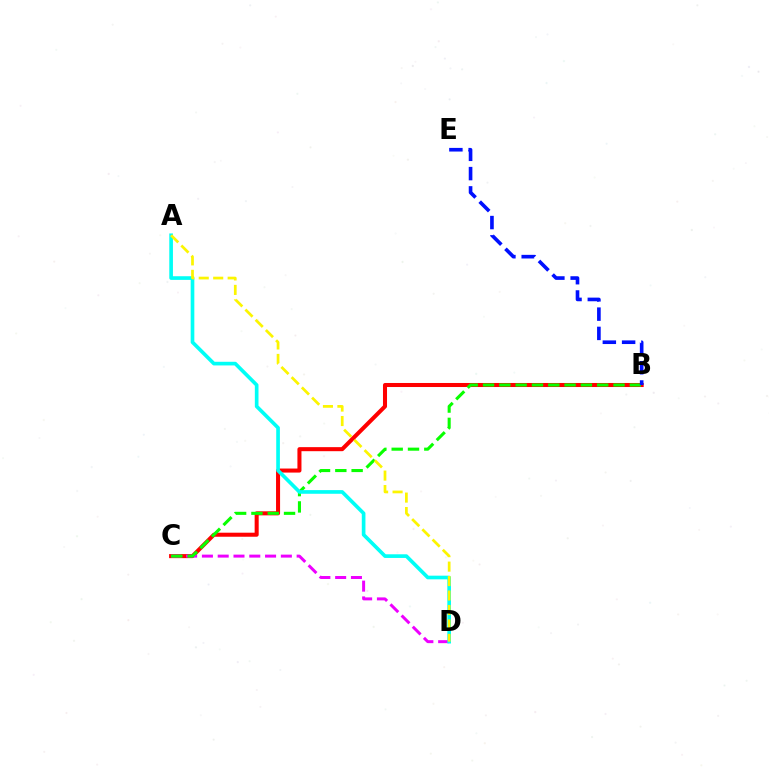{('B', 'C'): [{'color': '#ff0000', 'line_style': 'solid', 'thickness': 2.91}, {'color': '#08ff00', 'line_style': 'dashed', 'thickness': 2.22}], ('C', 'D'): [{'color': '#ee00ff', 'line_style': 'dashed', 'thickness': 2.14}], ('B', 'E'): [{'color': '#0010ff', 'line_style': 'dashed', 'thickness': 2.62}], ('A', 'D'): [{'color': '#00fff6', 'line_style': 'solid', 'thickness': 2.64}, {'color': '#fcf500', 'line_style': 'dashed', 'thickness': 1.96}]}